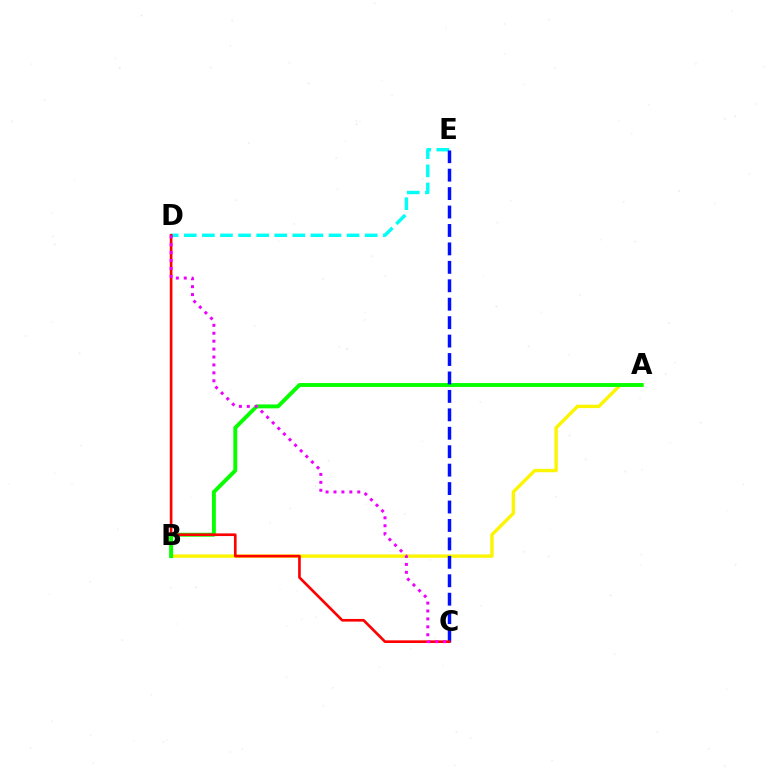{('D', 'E'): [{'color': '#00fff6', 'line_style': 'dashed', 'thickness': 2.46}], ('A', 'B'): [{'color': '#fcf500', 'line_style': 'solid', 'thickness': 2.42}, {'color': '#08ff00', 'line_style': 'solid', 'thickness': 2.81}], ('C', 'E'): [{'color': '#0010ff', 'line_style': 'dashed', 'thickness': 2.5}], ('C', 'D'): [{'color': '#ff0000', 'line_style': 'solid', 'thickness': 1.91}, {'color': '#ee00ff', 'line_style': 'dotted', 'thickness': 2.15}]}